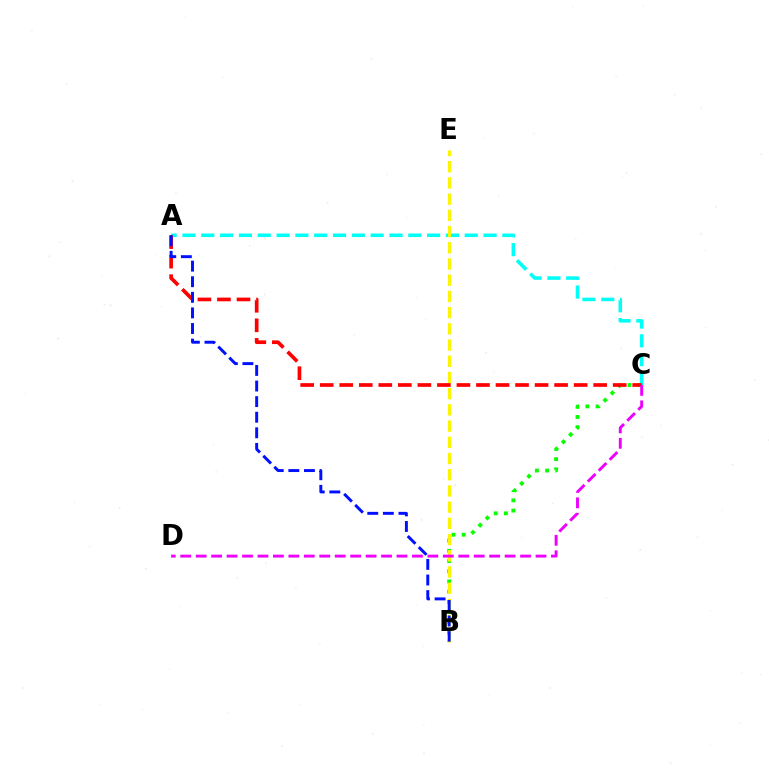{('A', 'C'): [{'color': '#00fff6', 'line_style': 'dashed', 'thickness': 2.56}, {'color': '#ff0000', 'line_style': 'dashed', 'thickness': 2.65}], ('B', 'C'): [{'color': '#08ff00', 'line_style': 'dotted', 'thickness': 2.77}], ('B', 'E'): [{'color': '#fcf500', 'line_style': 'dashed', 'thickness': 2.2}], ('A', 'B'): [{'color': '#0010ff', 'line_style': 'dashed', 'thickness': 2.12}], ('C', 'D'): [{'color': '#ee00ff', 'line_style': 'dashed', 'thickness': 2.1}]}